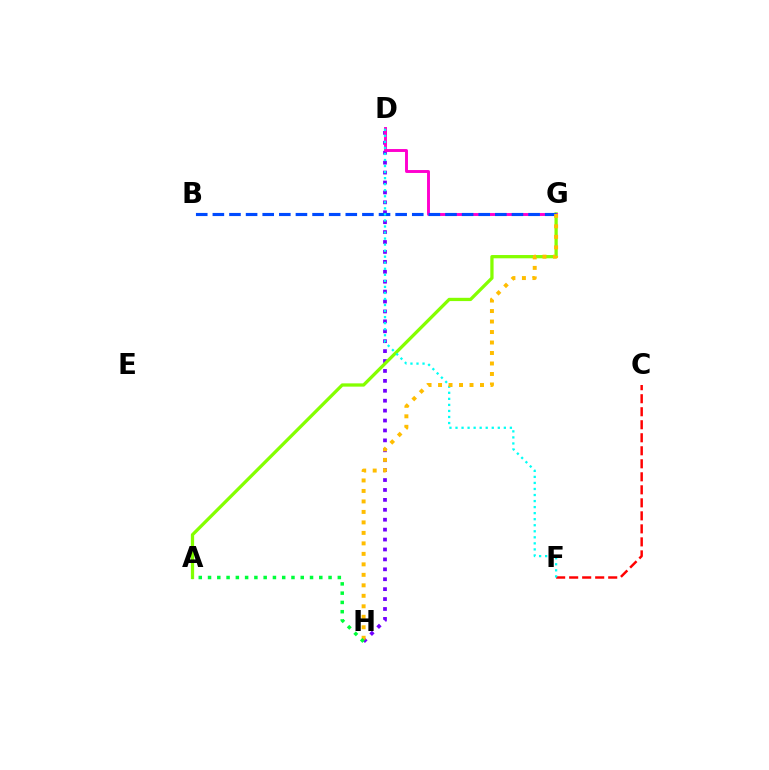{('C', 'F'): [{'color': '#ff0000', 'line_style': 'dashed', 'thickness': 1.77}], ('D', 'H'): [{'color': '#7200ff', 'line_style': 'dotted', 'thickness': 2.69}], ('A', 'G'): [{'color': '#84ff00', 'line_style': 'solid', 'thickness': 2.36}], ('D', 'G'): [{'color': '#ff00cf', 'line_style': 'solid', 'thickness': 2.1}], ('B', 'G'): [{'color': '#004bff', 'line_style': 'dashed', 'thickness': 2.26}], ('D', 'F'): [{'color': '#00fff6', 'line_style': 'dotted', 'thickness': 1.64}], ('G', 'H'): [{'color': '#ffbd00', 'line_style': 'dotted', 'thickness': 2.85}], ('A', 'H'): [{'color': '#00ff39', 'line_style': 'dotted', 'thickness': 2.52}]}